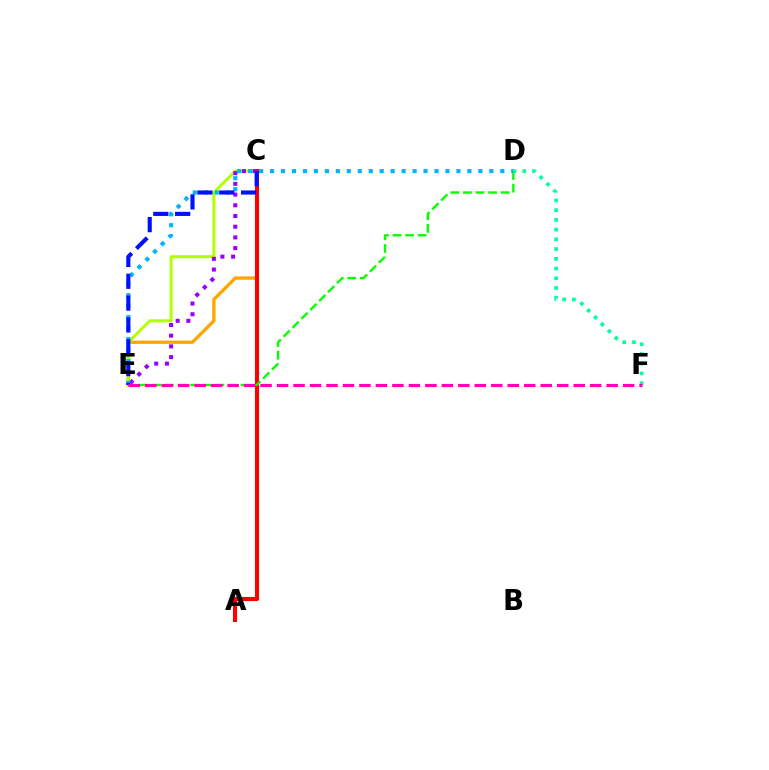{('C', 'E'): [{'color': '#ffa500', 'line_style': 'solid', 'thickness': 2.4}, {'color': '#b3ff00', 'line_style': 'solid', 'thickness': 2.16}, {'color': '#9b00ff', 'line_style': 'dotted', 'thickness': 2.91}, {'color': '#0010ff', 'line_style': 'dashed', 'thickness': 2.97}], ('D', 'F'): [{'color': '#00ff9d', 'line_style': 'dotted', 'thickness': 2.64}], ('A', 'C'): [{'color': '#ff0000', 'line_style': 'solid', 'thickness': 2.94}], ('D', 'E'): [{'color': '#08ff00', 'line_style': 'dashed', 'thickness': 1.71}, {'color': '#00b5ff', 'line_style': 'dotted', 'thickness': 2.98}], ('E', 'F'): [{'color': '#ff00bd', 'line_style': 'dashed', 'thickness': 2.24}]}